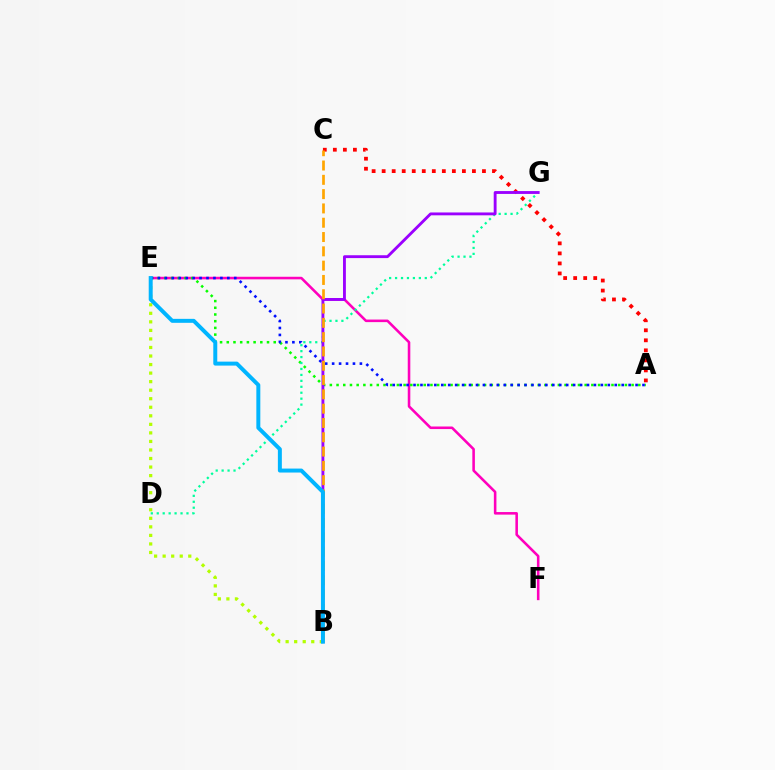{('E', 'F'): [{'color': '#ff00bd', 'line_style': 'solid', 'thickness': 1.85}], ('A', 'C'): [{'color': '#ff0000', 'line_style': 'dotted', 'thickness': 2.72}], ('A', 'E'): [{'color': '#08ff00', 'line_style': 'dotted', 'thickness': 1.82}, {'color': '#0010ff', 'line_style': 'dotted', 'thickness': 1.89}], ('B', 'E'): [{'color': '#b3ff00', 'line_style': 'dotted', 'thickness': 2.32}, {'color': '#00b5ff', 'line_style': 'solid', 'thickness': 2.86}], ('D', 'G'): [{'color': '#00ff9d', 'line_style': 'dotted', 'thickness': 1.61}], ('B', 'G'): [{'color': '#9b00ff', 'line_style': 'solid', 'thickness': 2.05}], ('B', 'C'): [{'color': '#ffa500', 'line_style': 'dashed', 'thickness': 1.94}]}